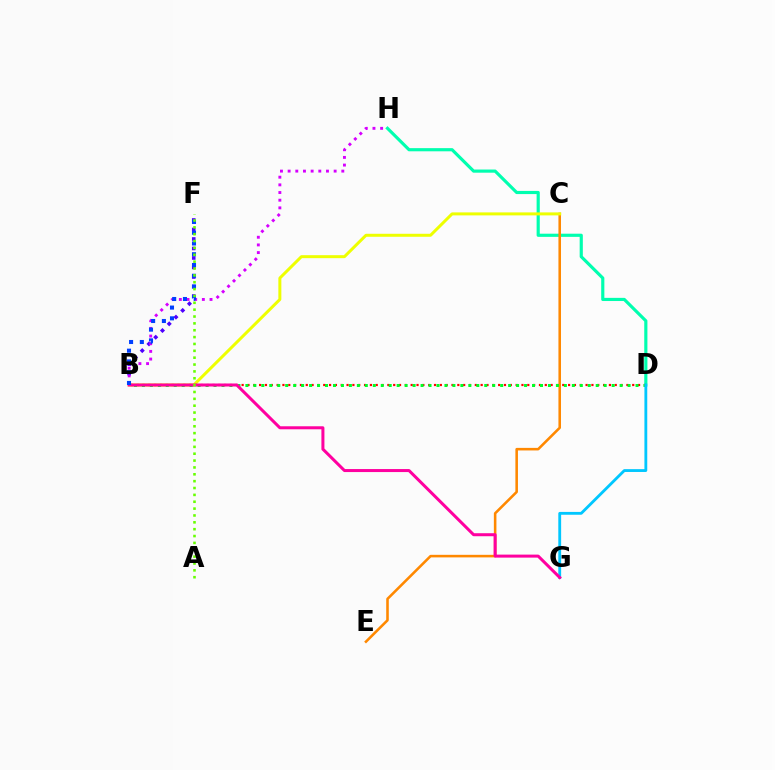{('B', 'F'): [{'color': '#4f00ff', 'line_style': 'dotted', 'thickness': 2.58}, {'color': '#003fff', 'line_style': 'dotted', 'thickness': 2.92}], ('D', 'H'): [{'color': '#00ffaf', 'line_style': 'solid', 'thickness': 2.28}], ('B', 'H'): [{'color': '#d600ff', 'line_style': 'dotted', 'thickness': 2.08}], ('C', 'E'): [{'color': '#ff8800', 'line_style': 'solid', 'thickness': 1.85}], ('B', 'C'): [{'color': '#eeff00', 'line_style': 'solid', 'thickness': 2.15}], ('B', 'D'): [{'color': '#ff0000', 'line_style': 'dotted', 'thickness': 1.58}, {'color': '#00ff27', 'line_style': 'dotted', 'thickness': 2.16}], ('D', 'G'): [{'color': '#00c7ff', 'line_style': 'solid', 'thickness': 2.04}], ('B', 'G'): [{'color': '#ff00a0', 'line_style': 'solid', 'thickness': 2.17}], ('A', 'F'): [{'color': '#66ff00', 'line_style': 'dotted', 'thickness': 1.86}]}